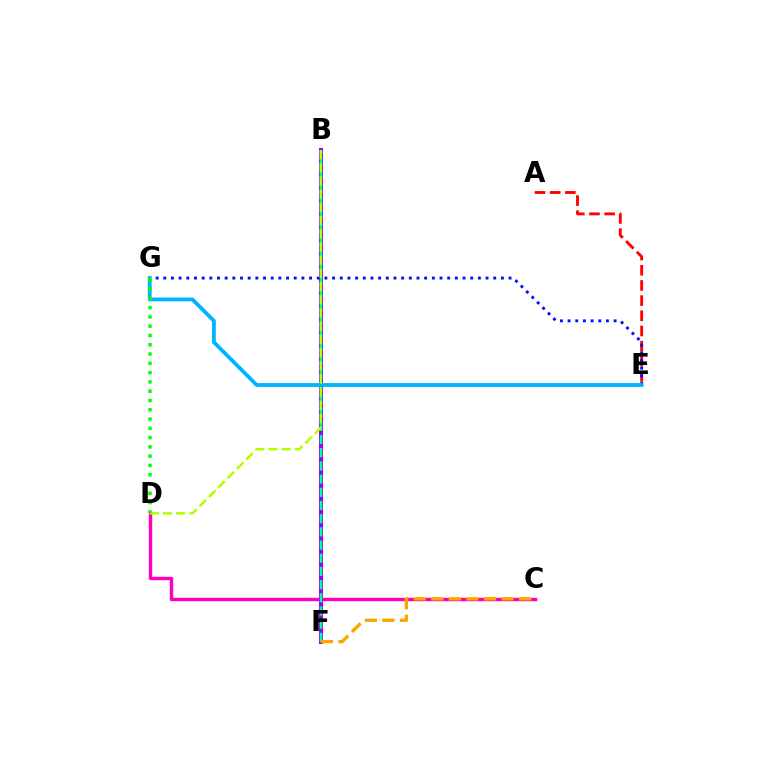{('C', 'D'): [{'color': '#ff00bd', 'line_style': 'solid', 'thickness': 2.45}], ('B', 'F'): [{'color': '#9b00ff', 'line_style': 'solid', 'thickness': 2.92}, {'color': '#00ff9d', 'line_style': 'dashed', 'thickness': 1.79}], ('A', 'E'): [{'color': '#ff0000', 'line_style': 'dashed', 'thickness': 2.06}], ('E', 'G'): [{'color': '#0010ff', 'line_style': 'dotted', 'thickness': 2.08}, {'color': '#00b5ff', 'line_style': 'solid', 'thickness': 2.75}], ('B', 'D'): [{'color': '#b3ff00', 'line_style': 'dashed', 'thickness': 1.79}], ('C', 'F'): [{'color': '#ffa500', 'line_style': 'dashed', 'thickness': 2.39}], ('D', 'G'): [{'color': '#08ff00', 'line_style': 'dotted', 'thickness': 2.52}]}